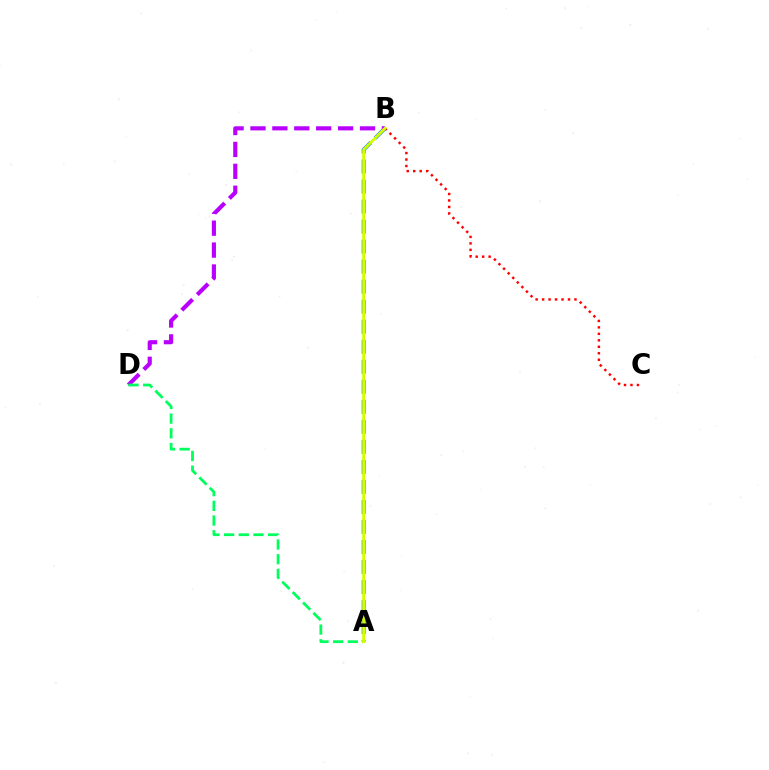{('B', 'C'): [{'color': '#ff0000', 'line_style': 'dotted', 'thickness': 1.76}], ('A', 'B'): [{'color': '#0074ff', 'line_style': 'dashed', 'thickness': 2.72}, {'color': '#d1ff00', 'line_style': 'solid', 'thickness': 2.06}], ('B', 'D'): [{'color': '#b900ff', 'line_style': 'dashed', 'thickness': 2.98}], ('A', 'D'): [{'color': '#00ff5c', 'line_style': 'dashed', 'thickness': 2.0}]}